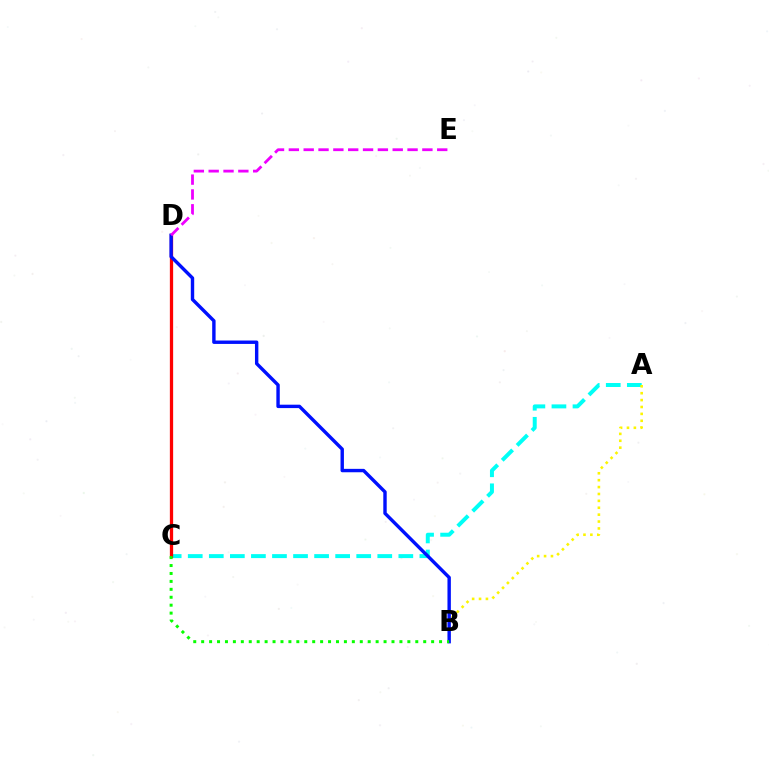{('A', 'C'): [{'color': '#00fff6', 'line_style': 'dashed', 'thickness': 2.86}], ('C', 'D'): [{'color': '#ff0000', 'line_style': 'solid', 'thickness': 2.36}], ('A', 'B'): [{'color': '#fcf500', 'line_style': 'dotted', 'thickness': 1.87}], ('B', 'D'): [{'color': '#0010ff', 'line_style': 'solid', 'thickness': 2.45}], ('D', 'E'): [{'color': '#ee00ff', 'line_style': 'dashed', 'thickness': 2.02}], ('B', 'C'): [{'color': '#08ff00', 'line_style': 'dotted', 'thickness': 2.15}]}